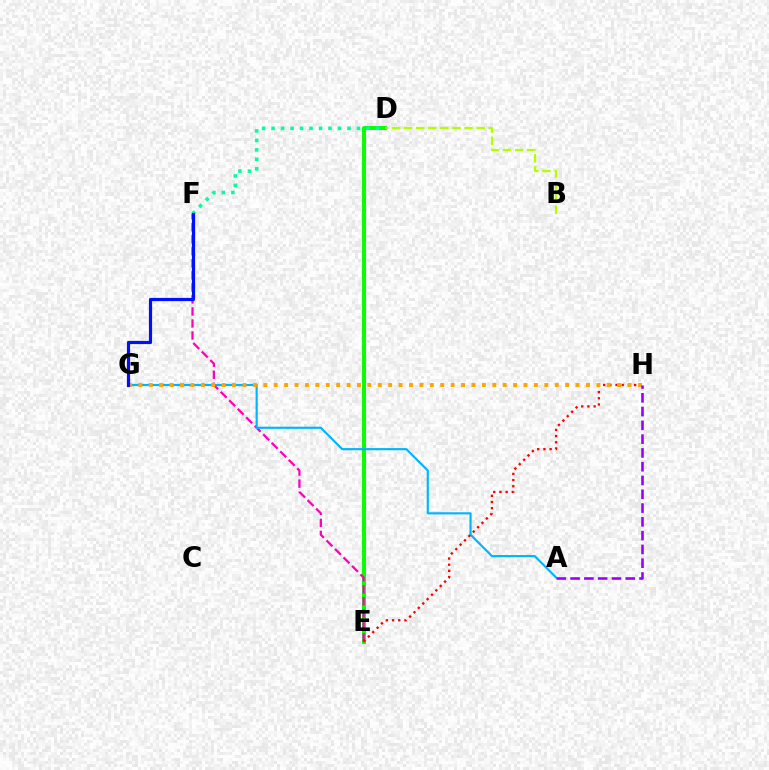{('D', 'E'): [{'color': '#08ff00', 'line_style': 'solid', 'thickness': 2.86}], ('E', 'F'): [{'color': '#ff00bd', 'line_style': 'dashed', 'thickness': 1.63}], ('D', 'F'): [{'color': '#00ff9d', 'line_style': 'dotted', 'thickness': 2.58}], ('A', 'G'): [{'color': '#00b5ff', 'line_style': 'solid', 'thickness': 1.55}], ('E', 'H'): [{'color': '#ff0000', 'line_style': 'dotted', 'thickness': 1.68}], ('B', 'D'): [{'color': '#b3ff00', 'line_style': 'dashed', 'thickness': 1.64}], ('G', 'H'): [{'color': '#ffa500', 'line_style': 'dotted', 'thickness': 2.83}], ('F', 'G'): [{'color': '#0010ff', 'line_style': 'solid', 'thickness': 2.29}], ('A', 'H'): [{'color': '#9b00ff', 'line_style': 'dashed', 'thickness': 1.87}]}